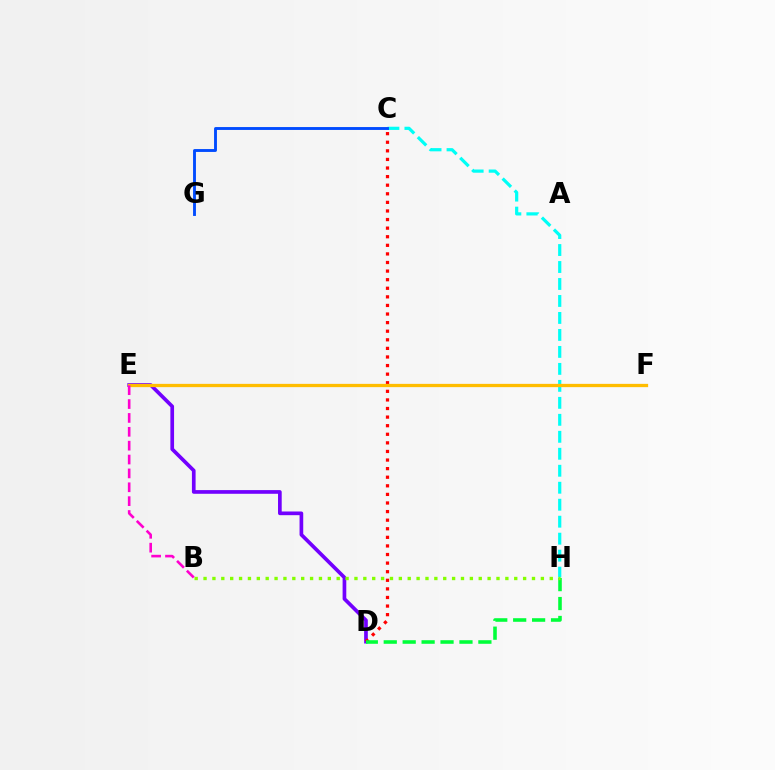{('D', 'E'): [{'color': '#7200ff', 'line_style': 'solid', 'thickness': 2.65}], ('C', 'D'): [{'color': '#ff0000', 'line_style': 'dotted', 'thickness': 2.33}], ('C', 'H'): [{'color': '#00fff6', 'line_style': 'dashed', 'thickness': 2.31}], ('D', 'H'): [{'color': '#00ff39', 'line_style': 'dashed', 'thickness': 2.57}], ('B', 'H'): [{'color': '#84ff00', 'line_style': 'dotted', 'thickness': 2.41}], ('C', 'G'): [{'color': '#004bff', 'line_style': 'solid', 'thickness': 2.08}], ('E', 'F'): [{'color': '#ffbd00', 'line_style': 'solid', 'thickness': 2.35}], ('B', 'E'): [{'color': '#ff00cf', 'line_style': 'dashed', 'thickness': 1.88}]}